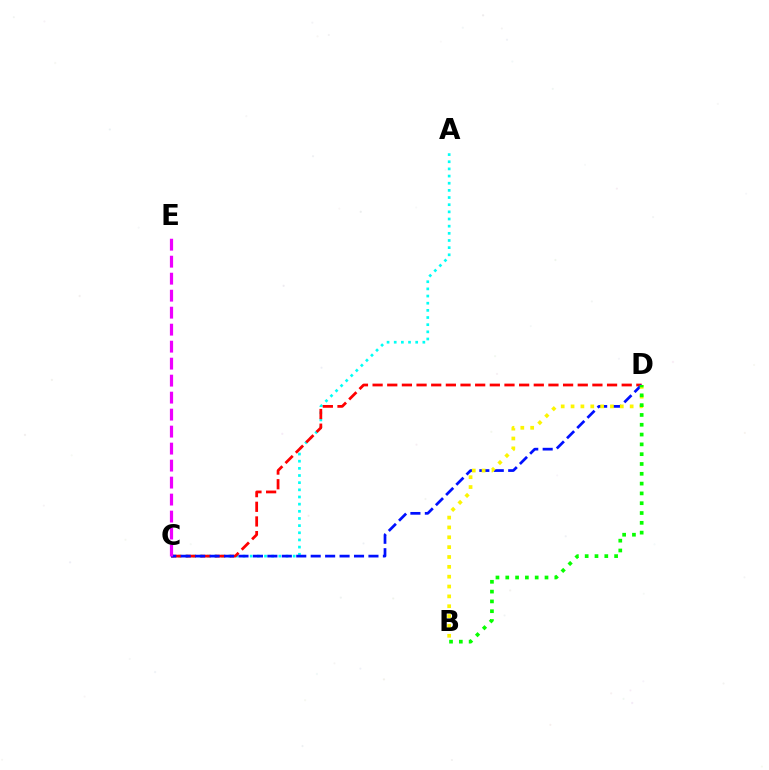{('A', 'C'): [{'color': '#00fff6', 'line_style': 'dotted', 'thickness': 1.94}], ('C', 'D'): [{'color': '#ff0000', 'line_style': 'dashed', 'thickness': 1.99}, {'color': '#0010ff', 'line_style': 'dashed', 'thickness': 1.96}], ('B', 'D'): [{'color': '#fcf500', 'line_style': 'dotted', 'thickness': 2.68}, {'color': '#08ff00', 'line_style': 'dotted', 'thickness': 2.66}], ('C', 'E'): [{'color': '#ee00ff', 'line_style': 'dashed', 'thickness': 2.31}]}